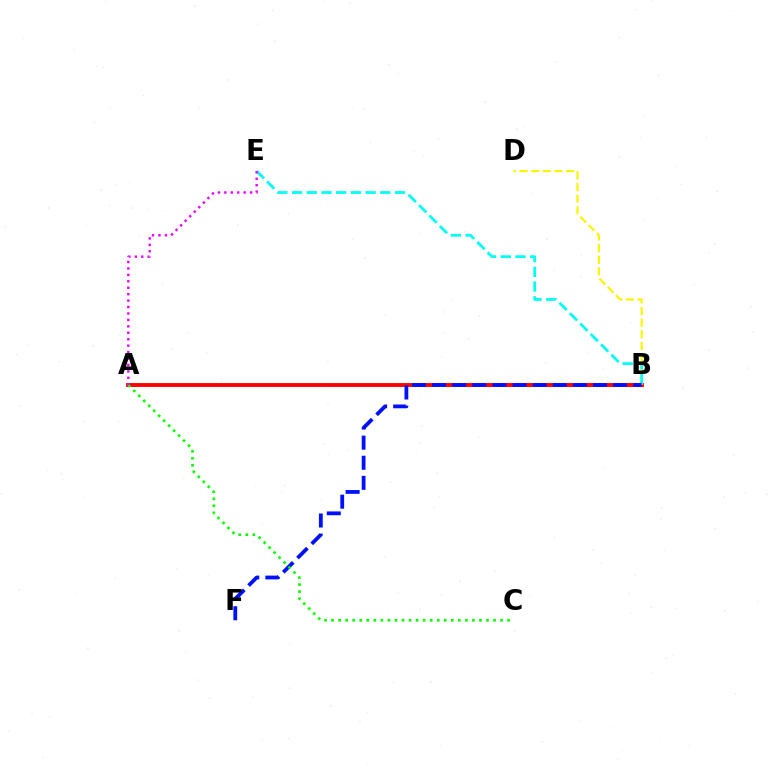{('A', 'B'): [{'color': '#ff0000', 'line_style': 'solid', 'thickness': 2.78}], ('B', 'D'): [{'color': '#fcf500', 'line_style': 'dashed', 'thickness': 1.58}], ('B', 'E'): [{'color': '#00fff6', 'line_style': 'dashed', 'thickness': 2.0}], ('B', 'F'): [{'color': '#0010ff', 'line_style': 'dashed', 'thickness': 2.73}], ('A', 'C'): [{'color': '#08ff00', 'line_style': 'dotted', 'thickness': 1.91}], ('A', 'E'): [{'color': '#ee00ff', 'line_style': 'dotted', 'thickness': 1.75}]}